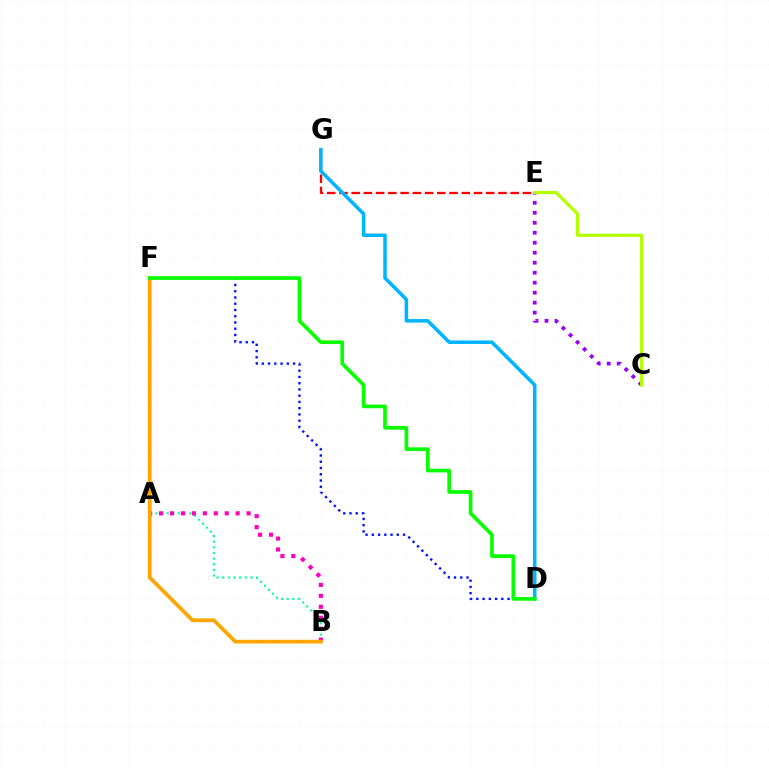{('D', 'F'): [{'color': '#0010ff', 'line_style': 'dotted', 'thickness': 1.7}, {'color': '#08ff00', 'line_style': 'solid', 'thickness': 2.65}], ('A', 'B'): [{'color': '#00ff9d', 'line_style': 'dotted', 'thickness': 1.53}, {'color': '#ff00bd', 'line_style': 'dotted', 'thickness': 2.97}], ('B', 'F'): [{'color': '#ffa500', 'line_style': 'solid', 'thickness': 2.7}], ('E', 'G'): [{'color': '#ff0000', 'line_style': 'dashed', 'thickness': 1.66}], ('D', 'G'): [{'color': '#00b5ff', 'line_style': 'solid', 'thickness': 2.55}], ('C', 'E'): [{'color': '#9b00ff', 'line_style': 'dotted', 'thickness': 2.71}, {'color': '#b3ff00', 'line_style': 'solid', 'thickness': 2.33}]}